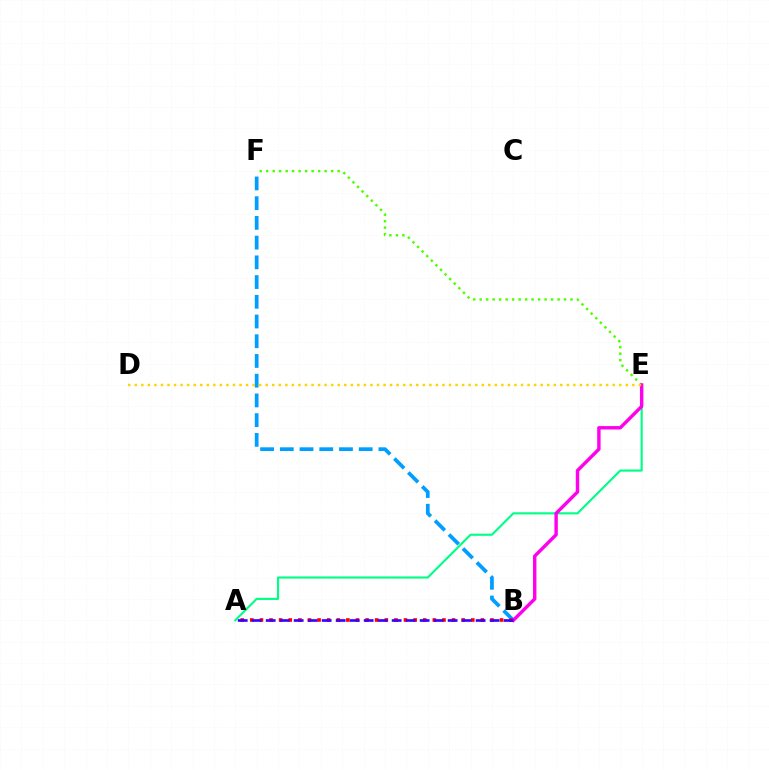{('A', 'E'): [{'color': '#00ff86', 'line_style': 'solid', 'thickness': 1.54}], ('B', 'F'): [{'color': '#009eff', 'line_style': 'dashed', 'thickness': 2.68}], ('A', 'B'): [{'color': '#ff0000', 'line_style': 'dotted', 'thickness': 2.61}, {'color': '#3700ff', 'line_style': 'dashed', 'thickness': 1.9}], ('E', 'F'): [{'color': '#4fff00', 'line_style': 'dotted', 'thickness': 1.76}], ('B', 'E'): [{'color': '#ff00ed', 'line_style': 'solid', 'thickness': 2.46}], ('D', 'E'): [{'color': '#ffd500', 'line_style': 'dotted', 'thickness': 1.78}]}